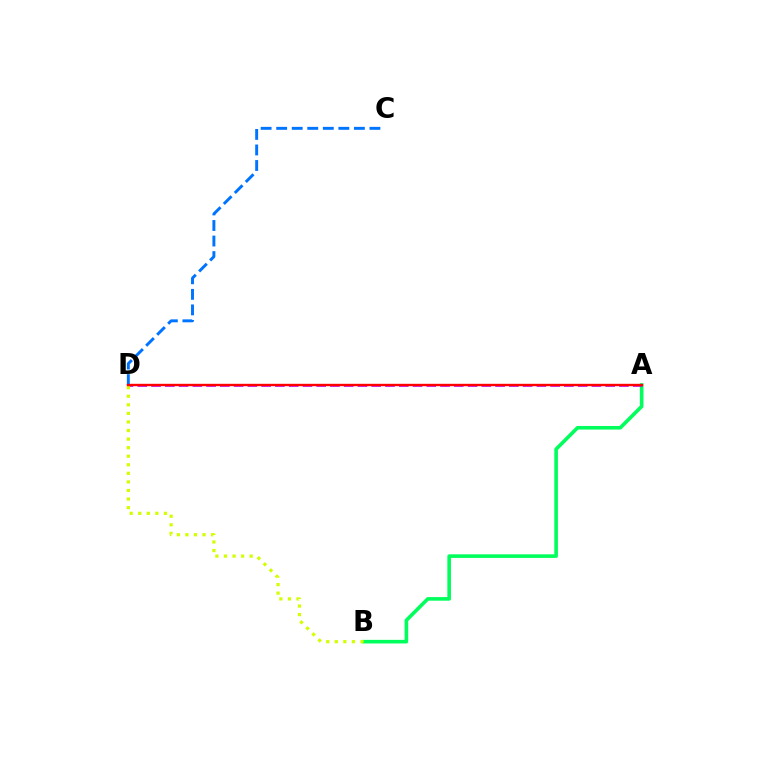{('A', 'B'): [{'color': '#00ff5c', 'line_style': 'solid', 'thickness': 2.6}], ('A', 'D'): [{'color': '#b900ff', 'line_style': 'dashed', 'thickness': 1.87}, {'color': '#ff0000', 'line_style': 'solid', 'thickness': 1.72}], ('C', 'D'): [{'color': '#0074ff', 'line_style': 'dashed', 'thickness': 2.11}], ('B', 'D'): [{'color': '#d1ff00', 'line_style': 'dotted', 'thickness': 2.33}]}